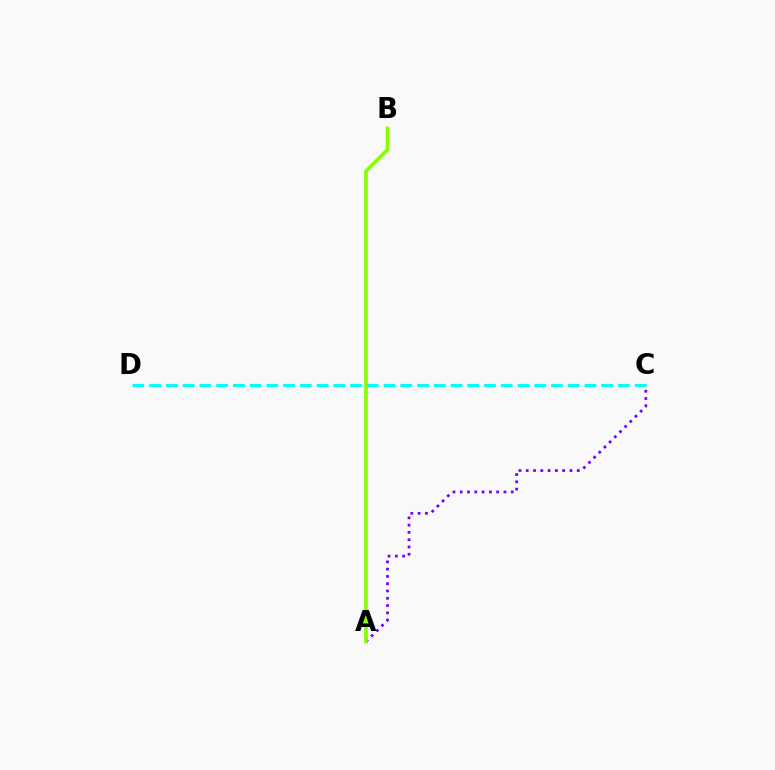{('A', 'C'): [{'color': '#7200ff', 'line_style': 'dotted', 'thickness': 1.98}], ('A', 'B'): [{'color': '#ff0000', 'line_style': 'solid', 'thickness': 1.59}, {'color': '#84ff00', 'line_style': 'solid', 'thickness': 2.56}], ('C', 'D'): [{'color': '#00fff6', 'line_style': 'dashed', 'thickness': 2.27}]}